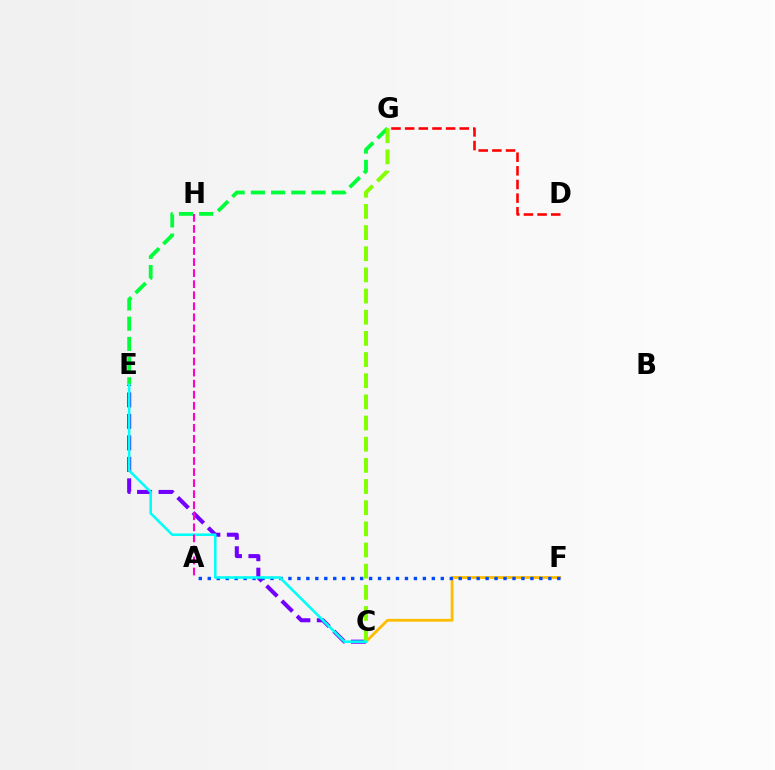{('C', 'E'): [{'color': '#7200ff', 'line_style': 'dashed', 'thickness': 2.92}, {'color': '#00fff6', 'line_style': 'solid', 'thickness': 1.85}], ('C', 'F'): [{'color': '#ffbd00', 'line_style': 'solid', 'thickness': 2.02}], ('E', 'G'): [{'color': '#00ff39', 'line_style': 'dashed', 'thickness': 2.74}], ('A', 'F'): [{'color': '#004bff', 'line_style': 'dotted', 'thickness': 2.44}], ('D', 'G'): [{'color': '#ff0000', 'line_style': 'dashed', 'thickness': 1.85}], ('C', 'G'): [{'color': '#84ff00', 'line_style': 'dashed', 'thickness': 2.87}], ('A', 'H'): [{'color': '#ff00cf', 'line_style': 'dashed', 'thickness': 1.5}]}